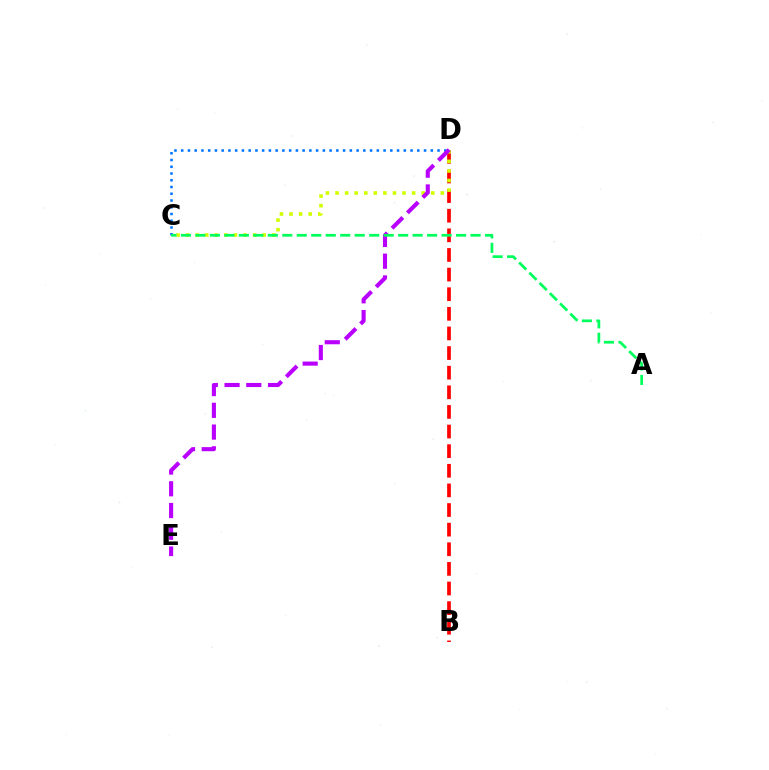{('C', 'D'): [{'color': '#0074ff', 'line_style': 'dotted', 'thickness': 1.83}, {'color': '#d1ff00', 'line_style': 'dotted', 'thickness': 2.6}], ('B', 'D'): [{'color': '#ff0000', 'line_style': 'dashed', 'thickness': 2.67}], ('D', 'E'): [{'color': '#b900ff', 'line_style': 'dashed', 'thickness': 2.95}], ('A', 'C'): [{'color': '#00ff5c', 'line_style': 'dashed', 'thickness': 1.97}]}